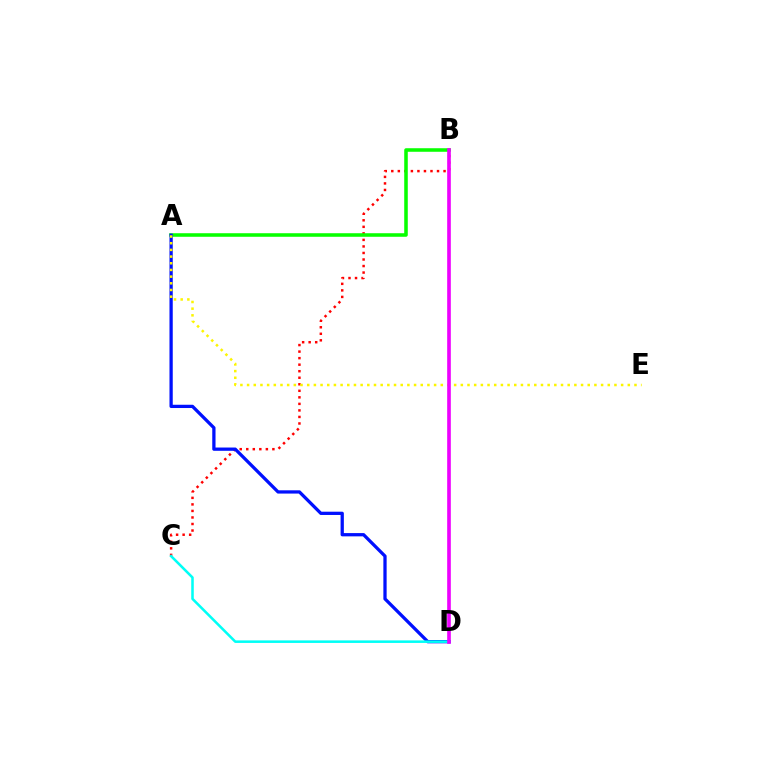{('B', 'C'): [{'color': '#ff0000', 'line_style': 'dotted', 'thickness': 1.78}], ('A', 'B'): [{'color': '#08ff00', 'line_style': 'solid', 'thickness': 2.56}], ('A', 'D'): [{'color': '#0010ff', 'line_style': 'solid', 'thickness': 2.35}], ('C', 'D'): [{'color': '#00fff6', 'line_style': 'solid', 'thickness': 1.83}], ('A', 'E'): [{'color': '#fcf500', 'line_style': 'dotted', 'thickness': 1.81}], ('B', 'D'): [{'color': '#ee00ff', 'line_style': 'solid', 'thickness': 2.62}]}